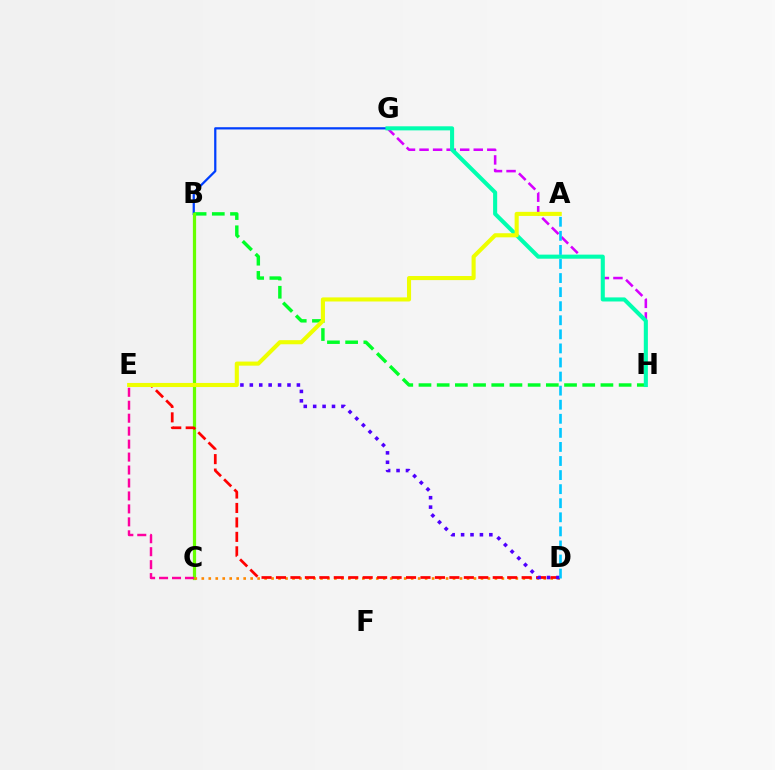{('B', 'G'): [{'color': '#003fff', 'line_style': 'solid', 'thickness': 1.62}], ('G', 'H'): [{'color': '#d600ff', 'line_style': 'dashed', 'thickness': 1.84}, {'color': '#00ffaf', 'line_style': 'solid', 'thickness': 2.93}], ('B', 'H'): [{'color': '#00ff27', 'line_style': 'dashed', 'thickness': 2.47}], ('B', 'C'): [{'color': '#66ff00', 'line_style': 'solid', 'thickness': 2.33}], ('C', 'D'): [{'color': '#ff8800', 'line_style': 'dotted', 'thickness': 1.9}], ('D', 'E'): [{'color': '#ff0000', 'line_style': 'dashed', 'thickness': 1.96}, {'color': '#4f00ff', 'line_style': 'dotted', 'thickness': 2.56}], ('A', 'D'): [{'color': '#00c7ff', 'line_style': 'dashed', 'thickness': 1.91}], ('C', 'E'): [{'color': '#ff00a0', 'line_style': 'dashed', 'thickness': 1.76}], ('A', 'E'): [{'color': '#eeff00', 'line_style': 'solid', 'thickness': 2.94}]}